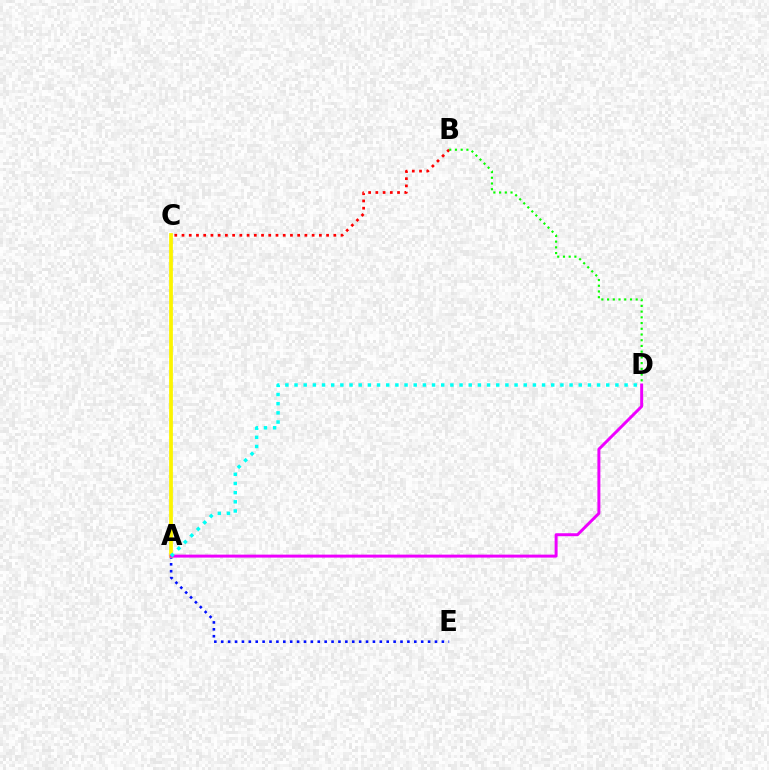{('A', 'E'): [{'color': '#0010ff', 'line_style': 'dotted', 'thickness': 1.87}], ('B', 'C'): [{'color': '#ff0000', 'line_style': 'dotted', 'thickness': 1.96}], ('A', 'C'): [{'color': '#fcf500', 'line_style': 'solid', 'thickness': 2.71}], ('B', 'D'): [{'color': '#08ff00', 'line_style': 'dotted', 'thickness': 1.55}], ('A', 'D'): [{'color': '#ee00ff', 'line_style': 'solid', 'thickness': 2.14}, {'color': '#00fff6', 'line_style': 'dotted', 'thickness': 2.49}]}